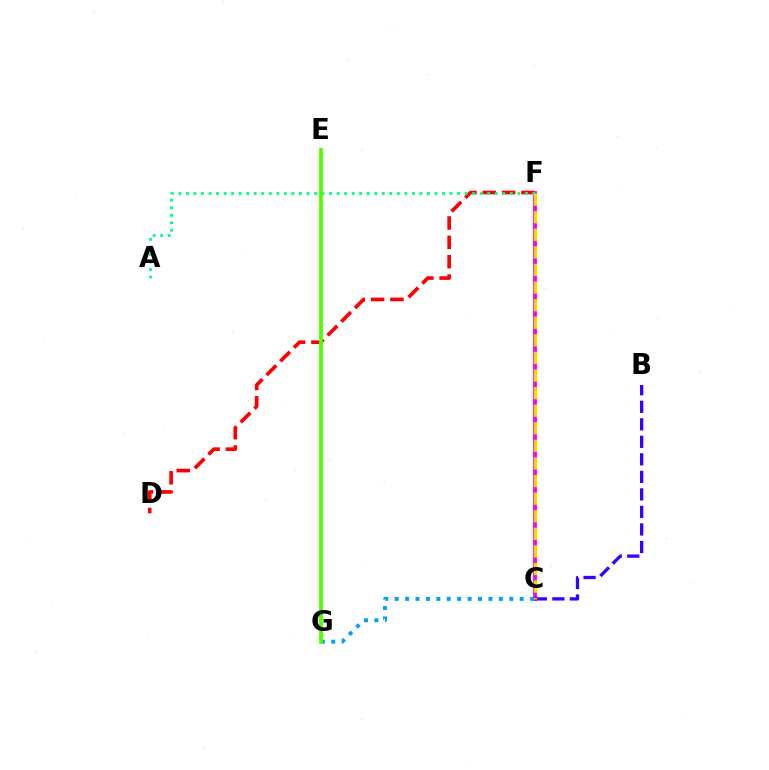{('D', 'F'): [{'color': '#ff0000', 'line_style': 'dashed', 'thickness': 2.63}], ('C', 'F'): [{'color': '#ff00ed', 'line_style': 'solid', 'thickness': 2.74}, {'color': '#ffd500', 'line_style': 'dashed', 'thickness': 2.39}], ('B', 'C'): [{'color': '#3700ff', 'line_style': 'dashed', 'thickness': 2.38}], ('A', 'F'): [{'color': '#00ff86', 'line_style': 'dotted', 'thickness': 2.05}], ('C', 'G'): [{'color': '#009eff', 'line_style': 'dotted', 'thickness': 2.83}], ('E', 'G'): [{'color': '#4fff00', 'line_style': 'solid', 'thickness': 2.7}]}